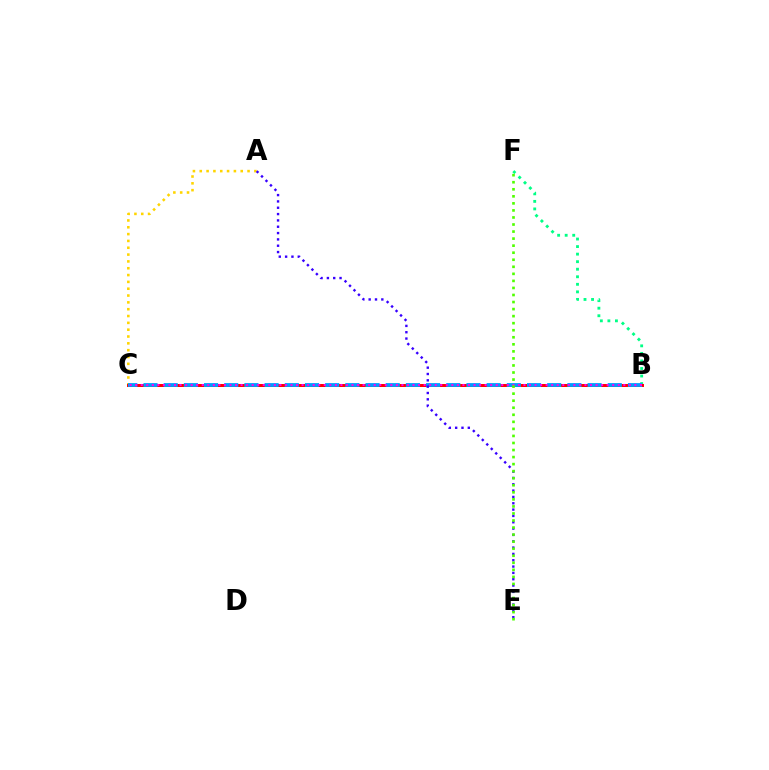{('B', 'F'): [{'color': '#00ff86', 'line_style': 'dotted', 'thickness': 2.05}], ('A', 'C'): [{'color': '#ffd500', 'line_style': 'dotted', 'thickness': 1.85}], ('B', 'C'): [{'color': '#ff0000', 'line_style': 'solid', 'thickness': 2.14}, {'color': '#009eff', 'line_style': 'dashed', 'thickness': 2.74}, {'color': '#ff00ed', 'line_style': 'dotted', 'thickness': 1.51}], ('A', 'E'): [{'color': '#3700ff', 'line_style': 'dotted', 'thickness': 1.72}], ('E', 'F'): [{'color': '#4fff00', 'line_style': 'dotted', 'thickness': 1.91}]}